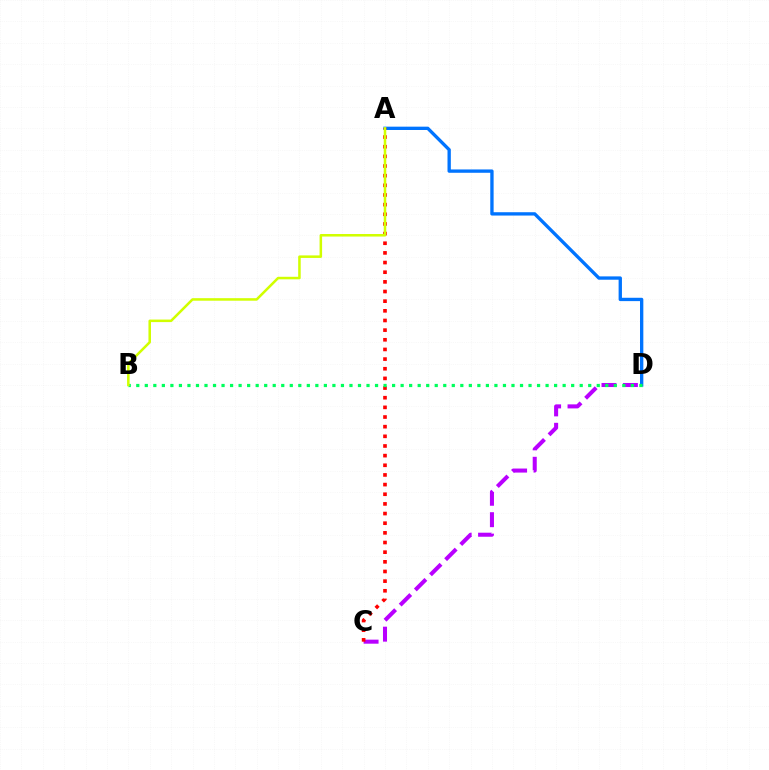{('C', 'D'): [{'color': '#b900ff', 'line_style': 'dashed', 'thickness': 2.91}], ('A', 'D'): [{'color': '#0074ff', 'line_style': 'solid', 'thickness': 2.4}], ('A', 'C'): [{'color': '#ff0000', 'line_style': 'dotted', 'thickness': 2.62}], ('B', 'D'): [{'color': '#00ff5c', 'line_style': 'dotted', 'thickness': 2.32}], ('A', 'B'): [{'color': '#d1ff00', 'line_style': 'solid', 'thickness': 1.83}]}